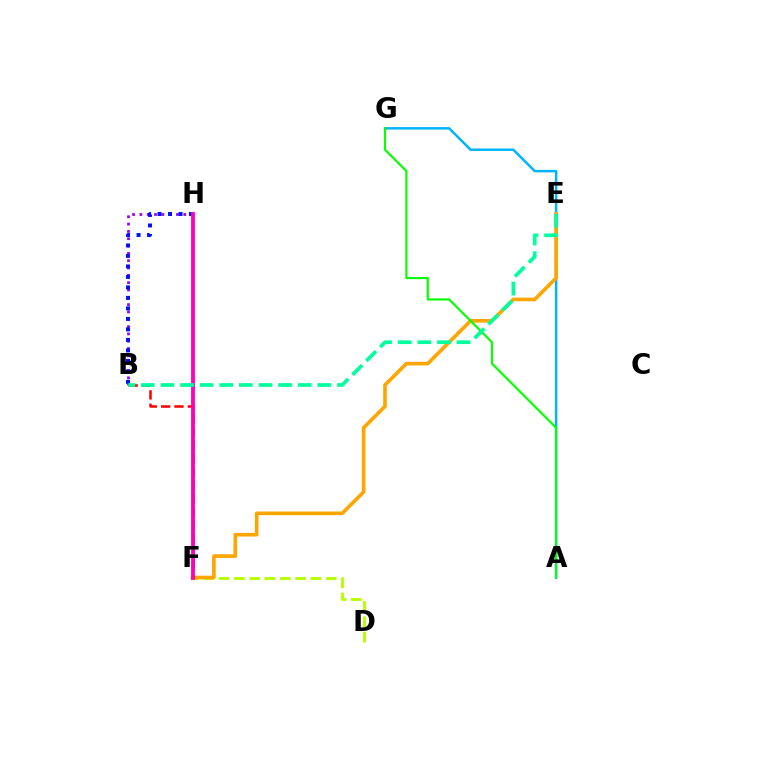{('B', 'H'): [{'color': '#9b00ff', 'line_style': 'dotted', 'thickness': 1.99}, {'color': '#0010ff', 'line_style': 'dotted', 'thickness': 2.85}], ('A', 'G'): [{'color': '#00b5ff', 'line_style': 'solid', 'thickness': 1.79}, {'color': '#08ff00', 'line_style': 'solid', 'thickness': 1.56}], ('D', 'F'): [{'color': '#b3ff00', 'line_style': 'dashed', 'thickness': 2.08}], ('E', 'F'): [{'color': '#ffa500', 'line_style': 'solid', 'thickness': 2.62}], ('B', 'F'): [{'color': '#ff0000', 'line_style': 'dashed', 'thickness': 1.82}], ('F', 'H'): [{'color': '#ff00bd', 'line_style': 'solid', 'thickness': 2.76}], ('B', 'E'): [{'color': '#00ff9d', 'line_style': 'dashed', 'thickness': 2.66}]}